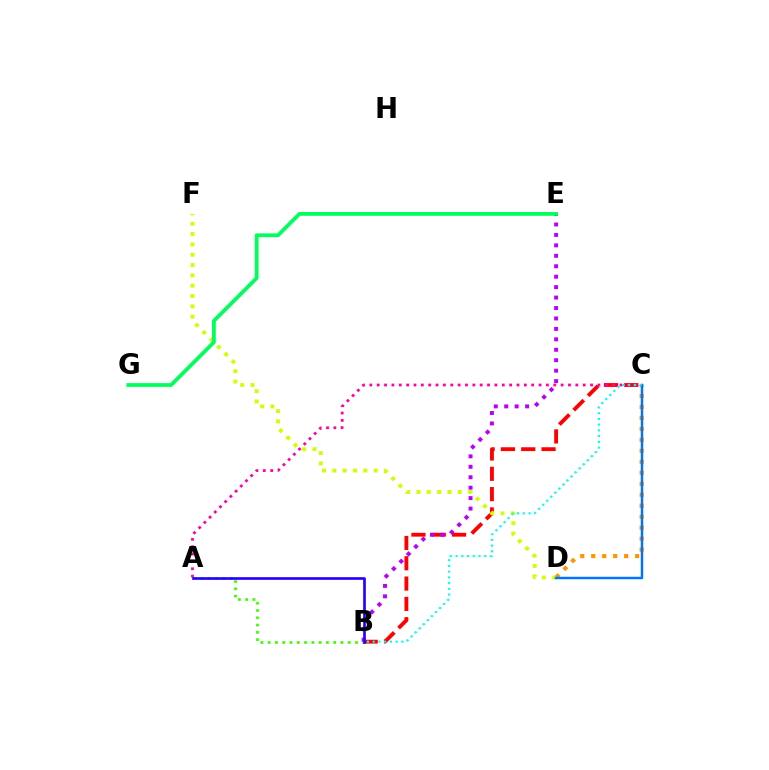{('C', 'D'): [{'color': '#ff9400', 'line_style': 'dotted', 'thickness': 2.98}, {'color': '#0074ff', 'line_style': 'solid', 'thickness': 1.77}], ('B', 'C'): [{'color': '#ff0000', 'line_style': 'dashed', 'thickness': 2.76}, {'color': '#00fff6', 'line_style': 'dotted', 'thickness': 1.56}], ('A', 'B'): [{'color': '#3dff00', 'line_style': 'dotted', 'thickness': 1.98}, {'color': '#2500ff', 'line_style': 'solid', 'thickness': 1.92}], ('B', 'E'): [{'color': '#b900ff', 'line_style': 'dotted', 'thickness': 2.84}], ('D', 'F'): [{'color': '#d1ff00', 'line_style': 'dotted', 'thickness': 2.81}], ('A', 'C'): [{'color': '#ff00ac', 'line_style': 'dotted', 'thickness': 2.0}], ('E', 'G'): [{'color': '#00ff5c', 'line_style': 'solid', 'thickness': 2.72}]}